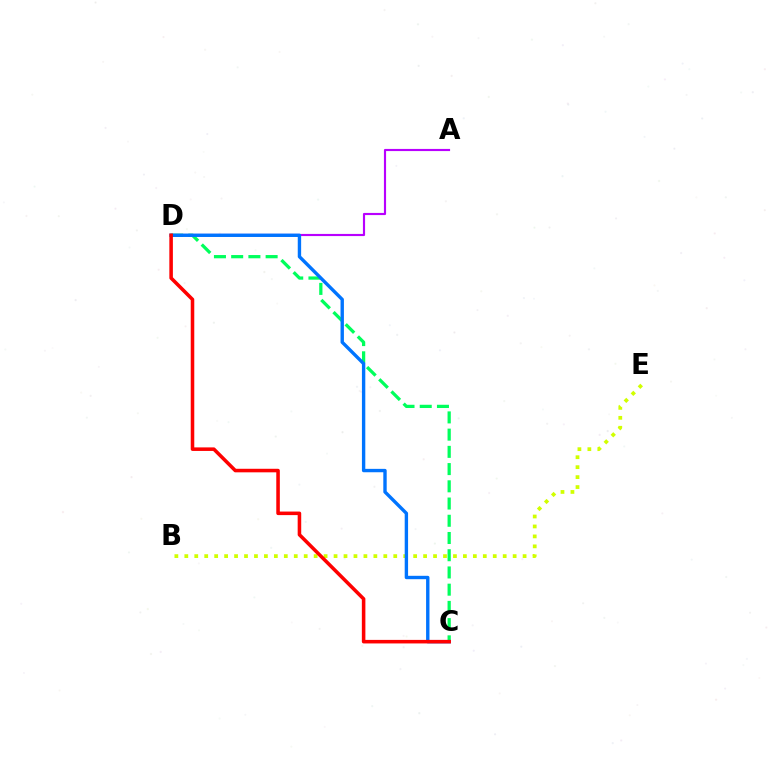{('C', 'D'): [{'color': '#00ff5c', 'line_style': 'dashed', 'thickness': 2.34}, {'color': '#0074ff', 'line_style': 'solid', 'thickness': 2.43}, {'color': '#ff0000', 'line_style': 'solid', 'thickness': 2.55}], ('B', 'E'): [{'color': '#d1ff00', 'line_style': 'dotted', 'thickness': 2.7}], ('A', 'D'): [{'color': '#b900ff', 'line_style': 'solid', 'thickness': 1.55}]}